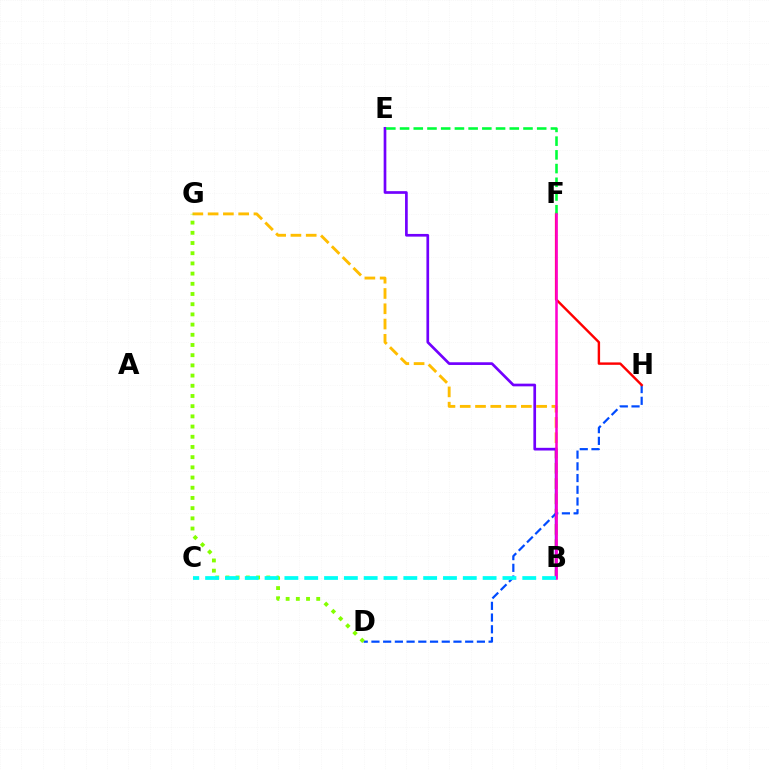{('B', 'G'): [{'color': '#ffbd00', 'line_style': 'dashed', 'thickness': 2.08}], ('D', 'H'): [{'color': '#004bff', 'line_style': 'dashed', 'thickness': 1.59}], ('B', 'E'): [{'color': '#7200ff', 'line_style': 'solid', 'thickness': 1.94}], ('F', 'H'): [{'color': '#ff0000', 'line_style': 'solid', 'thickness': 1.74}], ('E', 'F'): [{'color': '#00ff39', 'line_style': 'dashed', 'thickness': 1.86}], ('D', 'G'): [{'color': '#84ff00', 'line_style': 'dotted', 'thickness': 2.77}], ('B', 'F'): [{'color': '#ff00cf', 'line_style': 'solid', 'thickness': 1.84}], ('B', 'C'): [{'color': '#00fff6', 'line_style': 'dashed', 'thickness': 2.69}]}